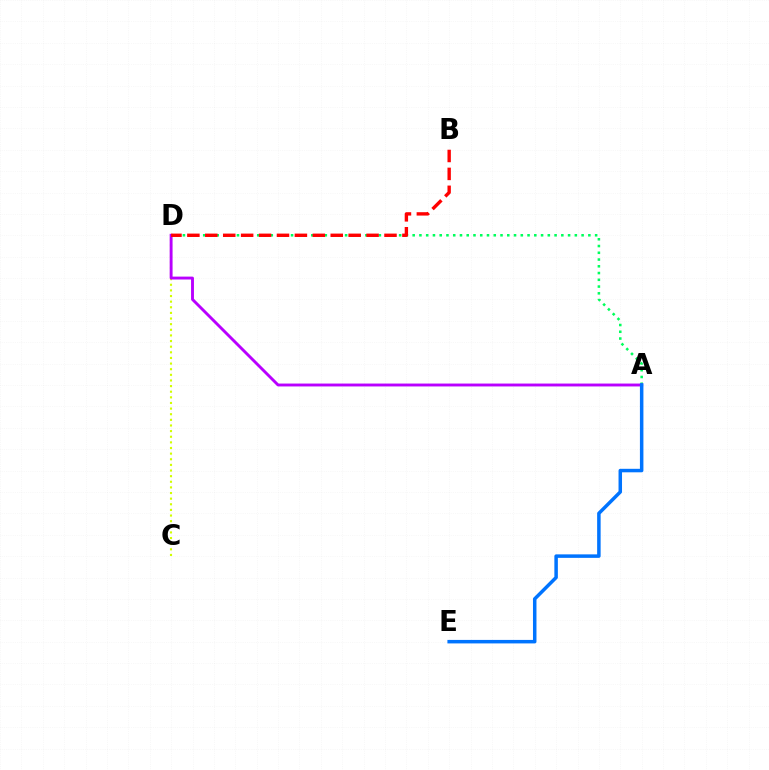{('A', 'D'): [{'color': '#00ff5c', 'line_style': 'dotted', 'thickness': 1.84}, {'color': '#b900ff', 'line_style': 'solid', 'thickness': 2.08}], ('C', 'D'): [{'color': '#d1ff00', 'line_style': 'dotted', 'thickness': 1.53}], ('B', 'D'): [{'color': '#ff0000', 'line_style': 'dashed', 'thickness': 2.43}], ('A', 'E'): [{'color': '#0074ff', 'line_style': 'solid', 'thickness': 2.52}]}